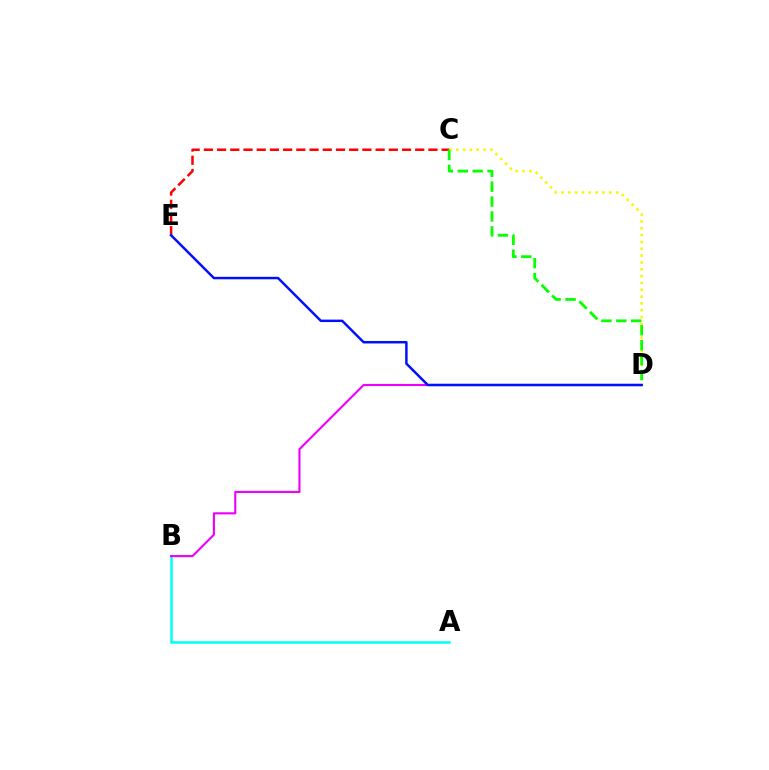{('A', 'B'): [{'color': '#00fff6', 'line_style': 'solid', 'thickness': 1.82}], ('C', 'D'): [{'color': '#fcf500', 'line_style': 'dotted', 'thickness': 1.86}, {'color': '#08ff00', 'line_style': 'dashed', 'thickness': 2.02}], ('C', 'E'): [{'color': '#ff0000', 'line_style': 'dashed', 'thickness': 1.79}], ('B', 'D'): [{'color': '#ee00ff', 'line_style': 'solid', 'thickness': 1.54}], ('D', 'E'): [{'color': '#0010ff', 'line_style': 'solid', 'thickness': 1.78}]}